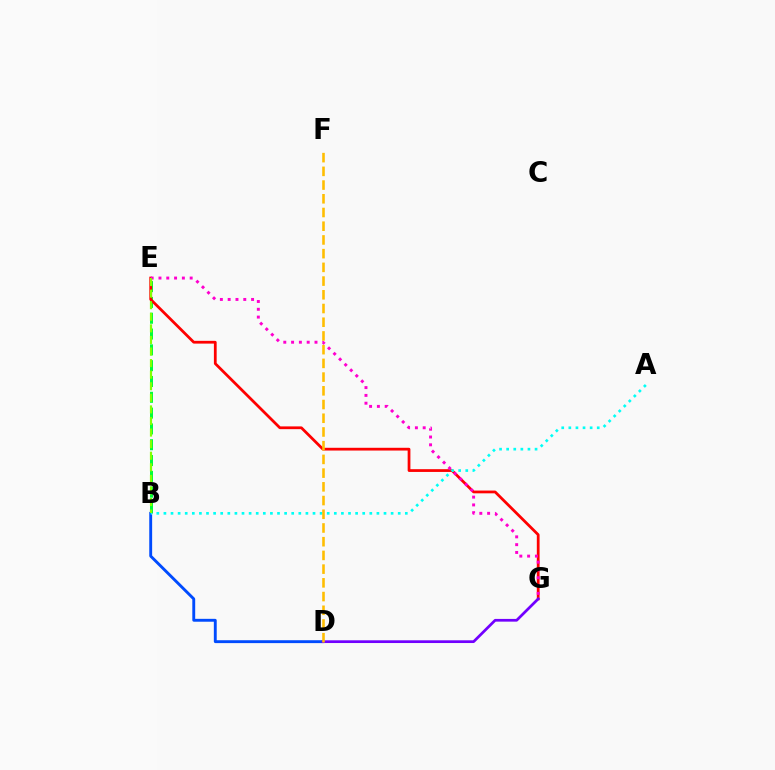{('B', 'E'): [{'color': '#00ff39', 'line_style': 'dashed', 'thickness': 2.15}, {'color': '#84ff00', 'line_style': 'dashed', 'thickness': 1.57}], ('B', 'D'): [{'color': '#004bff', 'line_style': 'solid', 'thickness': 2.08}], ('E', 'G'): [{'color': '#ff0000', 'line_style': 'solid', 'thickness': 1.99}, {'color': '#ff00cf', 'line_style': 'dotted', 'thickness': 2.12}], ('D', 'G'): [{'color': '#7200ff', 'line_style': 'solid', 'thickness': 1.97}], ('A', 'B'): [{'color': '#00fff6', 'line_style': 'dotted', 'thickness': 1.93}], ('D', 'F'): [{'color': '#ffbd00', 'line_style': 'dashed', 'thickness': 1.86}]}